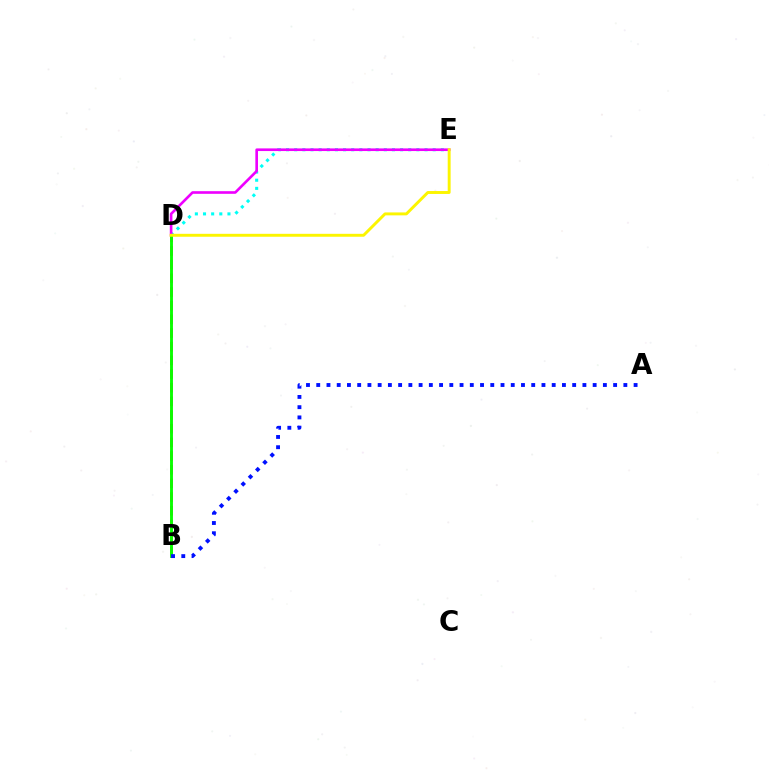{('D', 'E'): [{'color': '#00fff6', 'line_style': 'dotted', 'thickness': 2.21}, {'color': '#ee00ff', 'line_style': 'solid', 'thickness': 1.9}, {'color': '#fcf500', 'line_style': 'solid', 'thickness': 2.11}], ('B', 'D'): [{'color': '#ff0000', 'line_style': 'dashed', 'thickness': 1.86}, {'color': '#08ff00', 'line_style': 'solid', 'thickness': 2.07}], ('A', 'B'): [{'color': '#0010ff', 'line_style': 'dotted', 'thickness': 2.78}]}